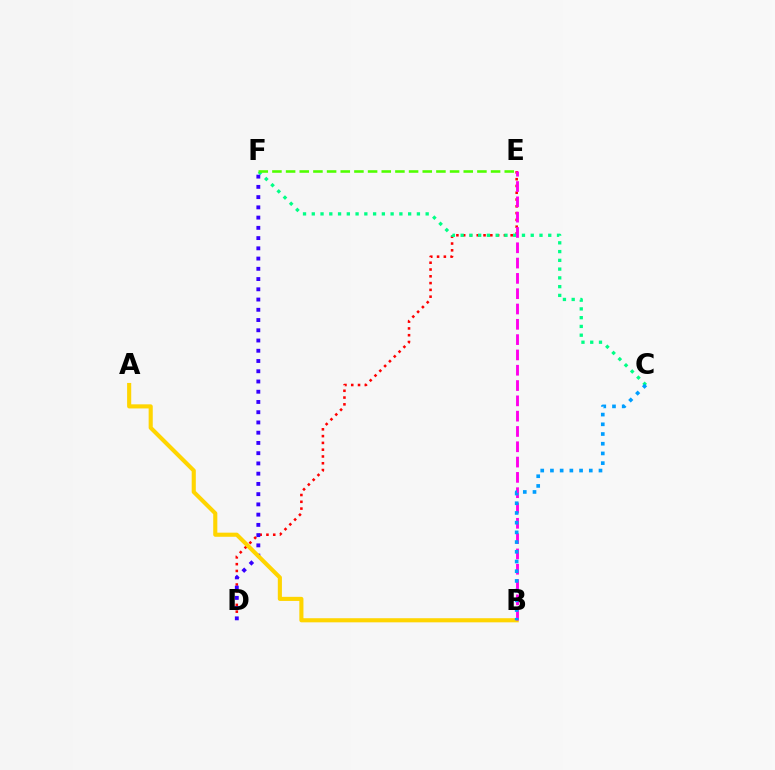{('D', 'E'): [{'color': '#ff0000', 'line_style': 'dotted', 'thickness': 1.84}], ('C', 'F'): [{'color': '#00ff86', 'line_style': 'dotted', 'thickness': 2.38}], ('D', 'F'): [{'color': '#3700ff', 'line_style': 'dotted', 'thickness': 2.78}], ('A', 'B'): [{'color': '#ffd500', 'line_style': 'solid', 'thickness': 2.96}], ('B', 'E'): [{'color': '#ff00ed', 'line_style': 'dashed', 'thickness': 2.08}], ('E', 'F'): [{'color': '#4fff00', 'line_style': 'dashed', 'thickness': 1.86}], ('B', 'C'): [{'color': '#009eff', 'line_style': 'dotted', 'thickness': 2.64}]}